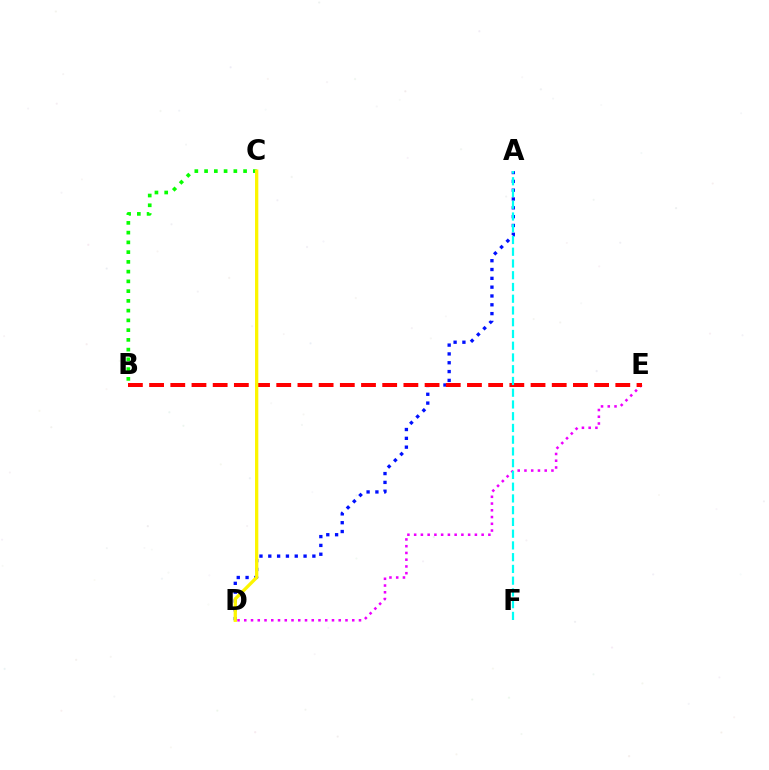{('A', 'D'): [{'color': '#0010ff', 'line_style': 'dotted', 'thickness': 2.4}], ('B', 'C'): [{'color': '#08ff00', 'line_style': 'dotted', 'thickness': 2.65}], ('D', 'E'): [{'color': '#ee00ff', 'line_style': 'dotted', 'thickness': 1.83}], ('B', 'E'): [{'color': '#ff0000', 'line_style': 'dashed', 'thickness': 2.88}], ('C', 'D'): [{'color': '#fcf500', 'line_style': 'solid', 'thickness': 2.36}], ('A', 'F'): [{'color': '#00fff6', 'line_style': 'dashed', 'thickness': 1.6}]}